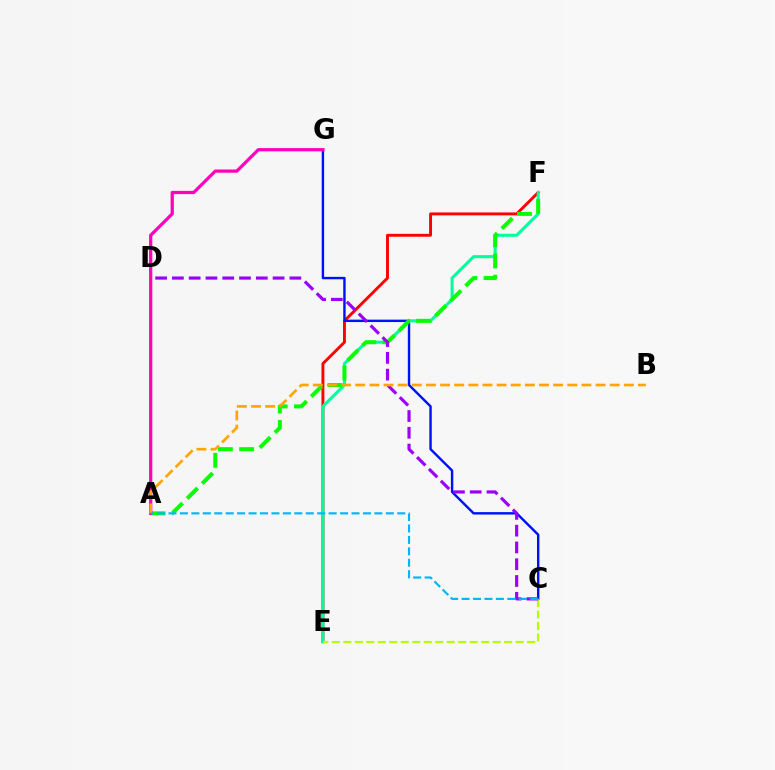{('E', 'F'): [{'color': '#ff0000', 'line_style': 'solid', 'thickness': 2.1}, {'color': '#00ff9d', 'line_style': 'solid', 'thickness': 2.19}], ('C', 'G'): [{'color': '#0010ff', 'line_style': 'solid', 'thickness': 1.74}], ('C', 'E'): [{'color': '#b3ff00', 'line_style': 'dashed', 'thickness': 1.56}], ('A', 'F'): [{'color': '#08ff00', 'line_style': 'dashed', 'thickness': 2.89}], ('A', 'G'): [{'color': '#ff00bd', 'line_style': 'solid', 'thickness': 2.33}], ('C', 'D'): [{'color': '#9b00ff', 'line_style': 'dashed', 'thickness': 2.28}], ('A', 'B'): [{'color': '#ffa500', 'line_style': 'dashed', 'thickness': 1.92}], ('A', 'C'): [{'color': '#00b5ff', 'line_style': 'dashed', 'thickness': 1.55}]}